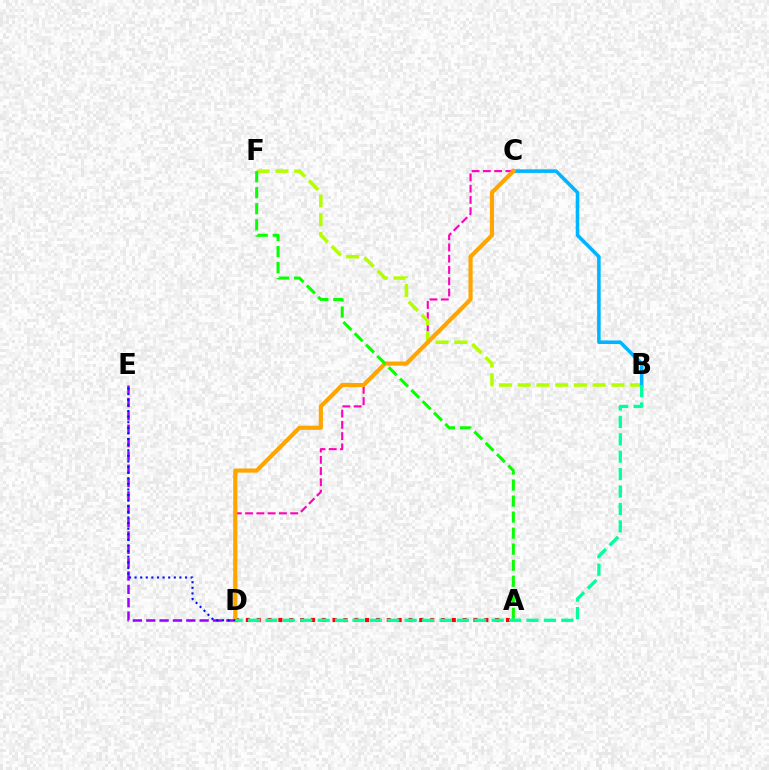{('C', 'D'): [{'color': '#ff00bd', 'line_style': 'dashed', 'thickness': 1.53}, {'color': '#ffa500', 'line_style': 'solid', 'thickness': 3.0}], ('B', 'F'): [{'color': '#b3ff00', 'line_style': 'dashed', 'thickness': 2.55}], ('D', 'E'): [{'color': '#9b00ff', 'line_style': 'dashed', 'thickness': 1.81}, {'color': '#0010ff', 'line_style': 'dotted', 'thickness': 1.52}], ('B', 'C'): [{'color': '#00b5ff', 'line_style': 'solid', 'thickness': 2.57}], ('A', 'D'): [{'color': '#ff0000', 'line_style': 'dotted', 'thickness': 2.94}], ('A', 'F'): [{'color': '#08ff00', 'line_style': 'dashed', 'thickness': 2.18}], ('B', 'D'): [{'color': '#00ff9d', 'line_style': 'dashed', 'thickness': 2.36}]}